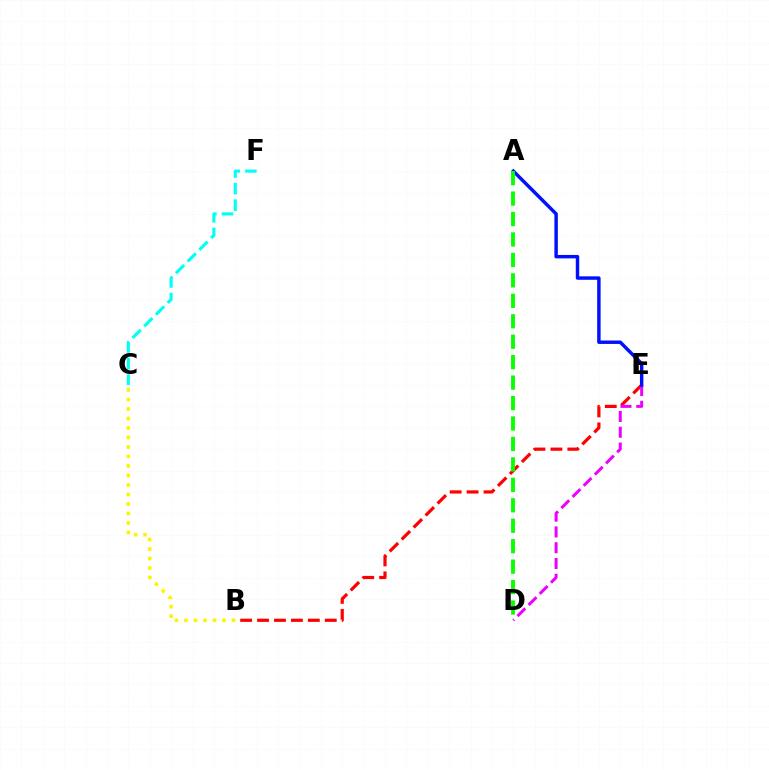{('B', 'E'): [{'color': '#ff0000', 'line_style': 'dashed', 'thickness': 2.3}], ('C', 'F'): [{'color': '#00fff6', 'line_style': 'dashed', 'thickness': 2.25}], ('B', 'C'): [{'color': '#fcf500', 'line_style': 'dotted', 'thickness': 2.58}], ('D', 'E'): [{'color': '#ee00ff', 'line_style': 'dashed', 'thickness': 2.14}], ('A', 'E'): [{'color': '#0010ff', 'line_style': 'solid', 'thickness': 2.48}], ('A', 'D'): [{'color': '#08ff00', 'line_style': 'dashed', 'thickness': 2.78}]}